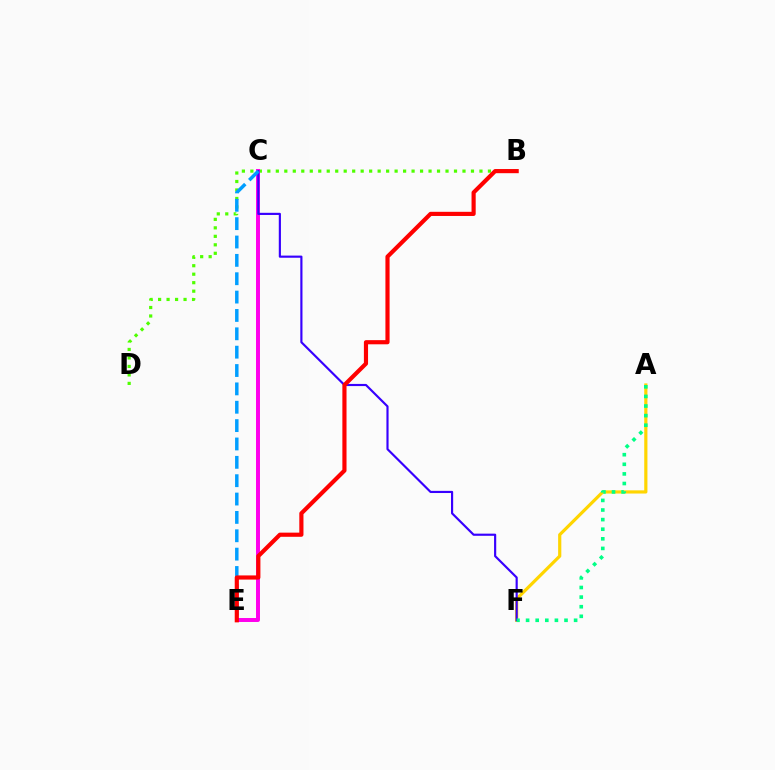{('B', 'D'): [{'color': '#4fff00', 'line_style': 'dotted', 'thickness': 2.31}], ('A', 'F'): [{'color': '#ffd500', 'line_style': 'solid', 'thickness': 2.3}, {'color': '#00ff86', 'line_style': 'dotted', 'thickness': 2.61}], ('C', 'E'): [{'color': '#ff00ed', 'line_style': 'solid', 'thickness': 2.85}, {'color': '#009eff', 'line_style': 'dashed', 'thickness': 2.49}], ('C', 'F'): [{'color': '#3700ff', 'line_style': 'solid', 'thickness': 1.55}], ('B', 'E'): [{'color': '#ff0000', 'line_style': 'solid', 'thickness': 2.99}]}